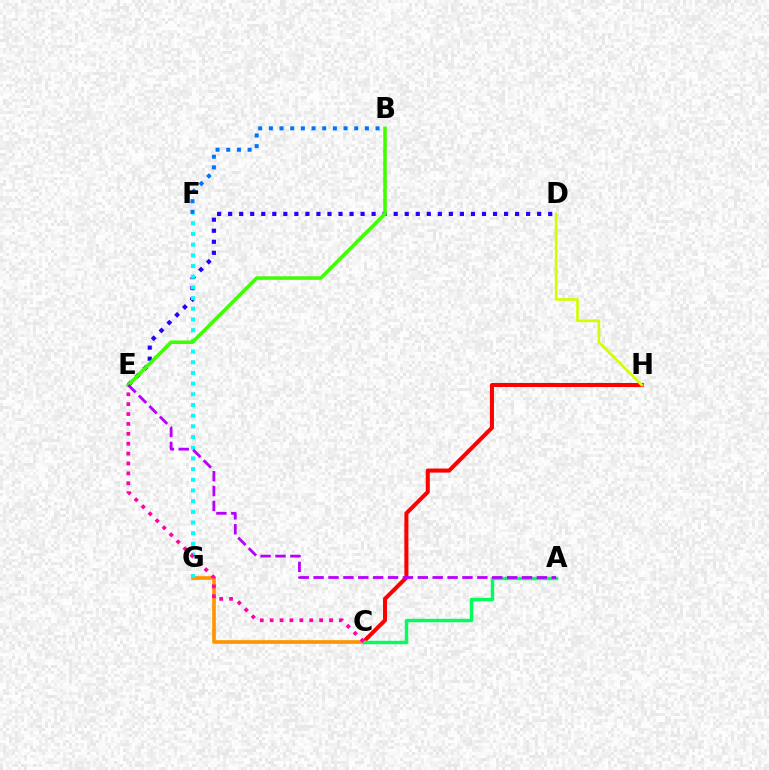{('D', 'E'): [{'color': '#2500ff', 'line_style': 'dotted', 'thickness': 3.0}], ('C', 'H'): [{'color': '#ff0000', 'line_style': 'solid', 'thickness': 2.92}], ('C', 'G'): [{'color': '#ff9400', 'line_style': 'solid', 'thickness': 2.63}], ('A', 'C'): [{'color': '#00ff5c', 'line_style': 'solid', 'thickness': 2.47}], ('F', 'G'): [{'color': '#00fff6', 'line_style': 'dotted', 'thickness': 2.9}], ('D', 'H'): [{'color': '#d1ff00', 'line_style': 'solid', 'thickness': 1.92}], ('C', 'E'): [{'color': '#ff00ac', 'line_style': 'dotted', 'thickness': 2.69}], ('B', 'F'): [{'color': '#0074ff', 'line_style': 'dotted', 'thickness': 2.9}], ('B', 'E'): [{'color': '#3dff00', 'line_style': 'solid', 'thickness': 2.54}], ('A', 'E'): [{'color': '#b900ff', 'line_style': 'dashed', 'thickness': 2.02}]}